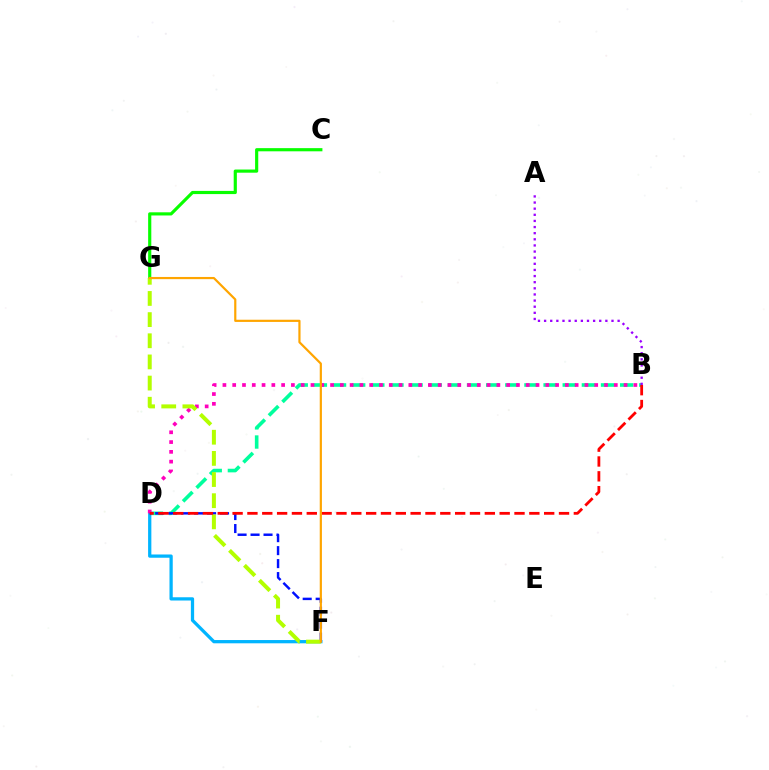{('B', 'D'): [{'color': '#00ff9d', 'line_style': 'dashed', 'thickness': 2.6}, {'color': '#ff00bd', 'line_style': 'dotted', 'thickness': 2.66}, {'color': '#ff0000', 'line_style': 'dashed', 'thickness': 2.02}], ('D', 'F'): [{'color': '#00b5ff', 'line_style': 'solid', 'thickness': 2.35}, {'color': '#0010ff', 'line_style': 'dashed', 'thickness': 1.76}], ('C', 'G'): [{'color': '#08ff00', 'line_style': 'solid', 'thickness': 2.28}], ('F', 'G'): [{'color': '#b3ff00', 'line_style': 'dashed', 'thickness': 2.87}, {'color': '#ffa500', 'line_style': 'solid', 'thickness': 1.58}], ('A', 'B'): [{'color': '#9b00ff', 'line_style': 'dotted', 'thickness': 1.66}]}